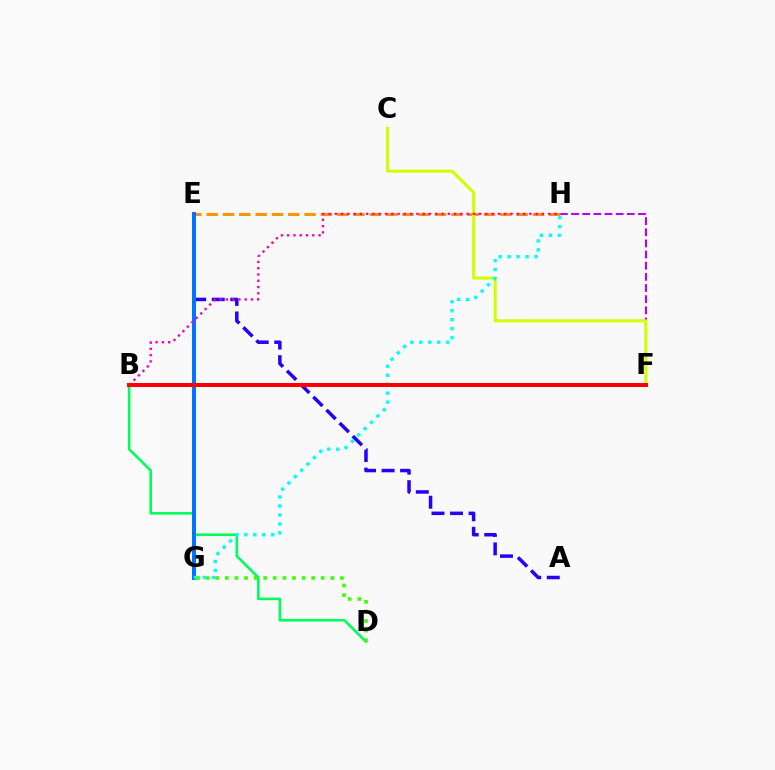{('F', 'H'): [{'color': '#b900ff', 'line_style': 'dashed', 'thickness': 1.51}], ('A', 'E'): [{'color': '#2500ff', 'line_style': 'dashed', 'thickness': 2.52}], ('E', 'H'): [{'color': '#ff9400', 'line_style': 'dashed', 'thickness': 2.22}], ('B', 'D'): [{'color': '#00ff5c', 'line_style': 'solid', 'thickness': 1.88}], ('C', 'F'): [{'color': '#d1ff00', 'line_style': 'solid', 'thickness': 2.19}], ('E', 'G'): [{'color': '#0074ff', 'line_style': 'solid', 'thickness': 2.88}], ('G', 'H'): [{'color': '#00fff6', 'line_style': 'dotted', 'thickness': 2.43}], ('D', 'G'): [{'color': '#3dff00', 'line_style': 'dotted', 'thickness': 2.61}], ('B', 'H'): [{'color': '#ff00ac', 'line_style': 'dotted', 'thickness': 1.7}], ('B', 'F'): [{'color': '#ff0000', 'line_style': 'solid', 'thickness': 2.87}]}